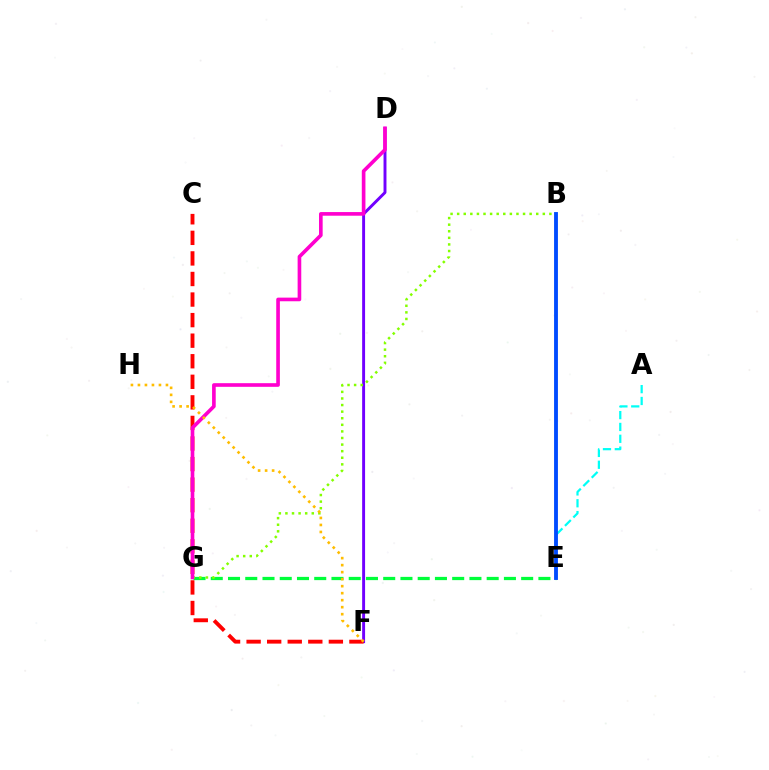{('D', 'F'): [{'color': '#7200ff', 'line_style': 'solid', 'thickness': 2.11}], ('E', 'G'): [{'color': '#00ff39', 'line_style': 'dashed', 'thickness': 2.34}], ('B', 'G'): [{'color': '#84ff00', 'line_style': 'dotted', 'thickness': 1.79}], ('C', 'F'): [{'color': '#ff0000', 'line_style': 'dashed', 'thickness': 2.79}], ('D', 'G'): [{'color': '#ff00cf', 'line_style': 'solid', 'thickness': 2.62}], ('A', 'E'): [{'color': '#00fff6', 'line_style': 'dashed', 'thickness': 1.61}], ('B', 'E'): [{'color': '#004bff', 'line_style': 'solid', 'thickness': 2.77}], ('F', 'H'): [{'color': '#ffbd00', 'line_style': 'dotted', 'thickness': 1.9}]}